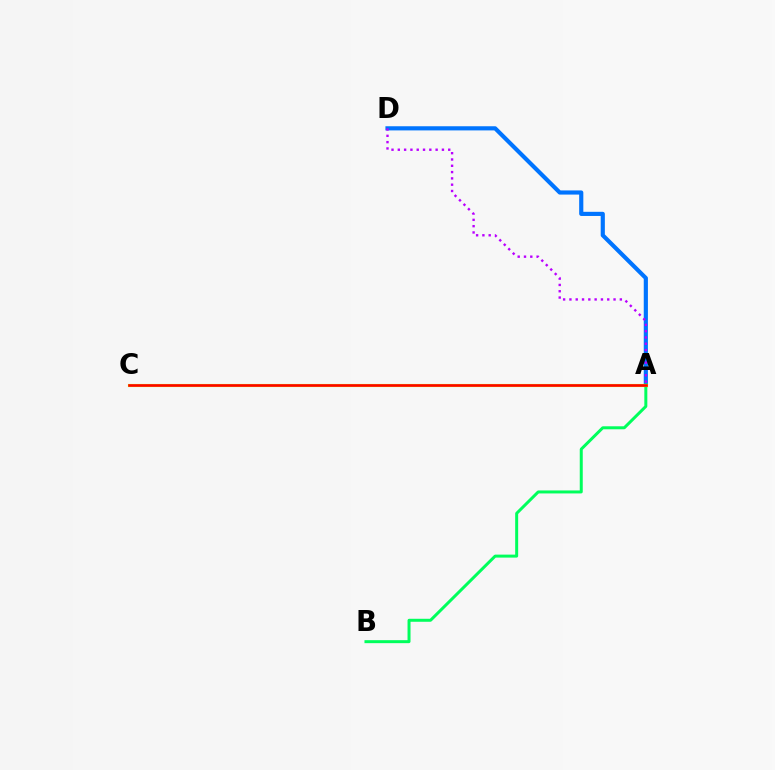{('A', 'D'): [{'color': '#0074ff', 'line_style': 'solid', 'thickness': 2.99}, {'color': '#b900ff', 'line_style': 'dotted', 'thickness': 1.71}], ('A', 'B'): [{'color': '#00ff5c', 'line_style': 'solid', 'thickness': 2.15}], ('A', 'C'): [{'color': '#d1ff00', 'line_style': 'solid', 'thickness': 2.24}, {'color': '#ff0000', 'line_style': 'solid', 'thickness': 1.87}]}